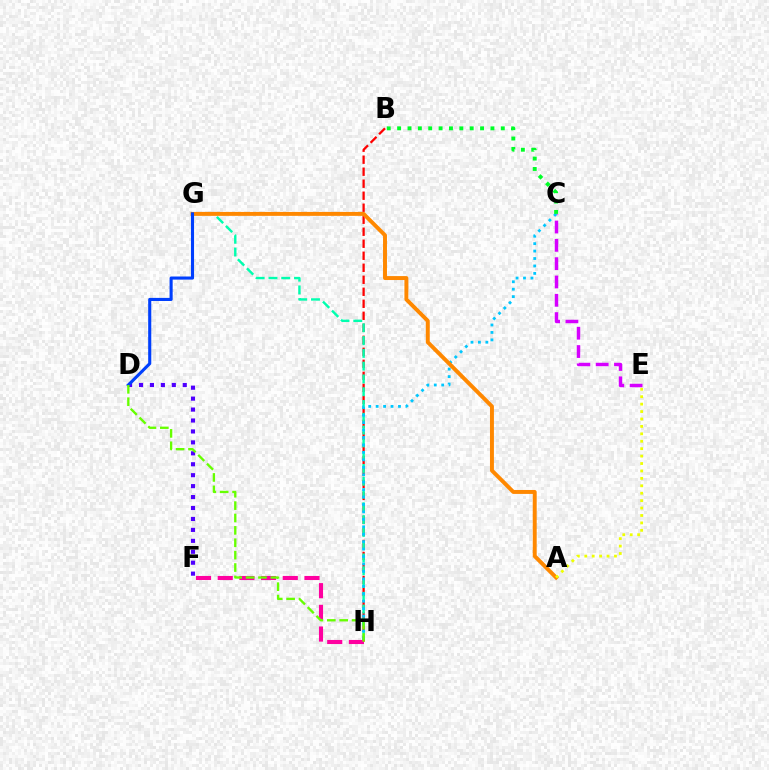{('B', 'H'): [{'color': '#ff0000', 'line_style': 'dashed', 'thickness': 1.63}], ('G', 'H'): [{'color': '#00ffaf', 'line_style': 'dashed', 'thickness': 1.74}], ('D', 'F'): [{'color': '#4f00ff', 'line_style': 'dotted', 'thickness': 2.97}], ('C', 'E'): [{'color': '#d600ff', 'line_style': 'dashed', 'thickness': 2.49}], ('C', 'H'): [{'color': '#00c7ff', 'line_style': 'dotted', 'thickness': 2.02}], ('A', 'G'): [{'color': '#ff8800', 'line_style': 'solid', 'thickness': 2.84}], ('A', 'E'): [{'color': '#eeff00', 'line_style': 'dotted', 'thickness': 2.02}], ('F', 'H'): [{'color': '#ff00a0', 'line_style': 'dashed', 'thickness': 2.95}], ('D', 'G'): [{'color': '#003fff', 'line_style': 'solid', 'thickness': 2.23}], ('B', 'C'): [{'color': '#00ff27', 'line_style': 'dotted', 'thickness': 2.82}], ('D', 'H'): [{'color': '#66ff00', 'line_style': 'dashed', 'thickness': 1.68}]}